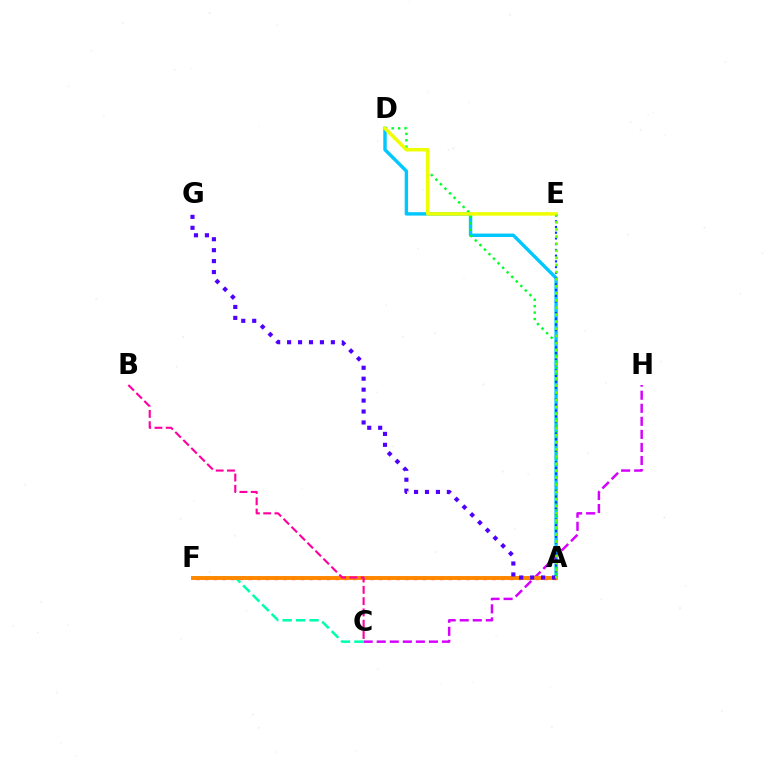{('A', 'D'): [{'color': '#00c7ff', 'line_style': 'solid', 'thickness': 2.46}, {'color': '#00ff27', 'line_style': 'dotted', 'thickness': 1.75}], ('A', 'F'): [{'color': '#ff0000', 'line_style': 'dotted', 'thickness': 2.37}, {'color': '#ff8800', 'line_style': 'solid', 'thickness': 2.83}], ('C', 'H'): [{'color': '#d600ff', 'line_style': 'dashed', 'thickness': 1.77}], ('C', 'F'): [{'color': '#00ffaf', 'line_style': 'dashed', 'thickness': 1.83}], ('A', 'E'): [{'color': '#003fff', 'line_style': 'dotted', 'thickness': 1.56}, {'color': '#66ff00', 'line_style': 'dotted', 'thickness': 1.93}], ('D', 'E'): [{'color': '#eeff00', 'line_style': 'solid', 'thickness': 2.53}], ('B', 'C'): [{'color': '#ff00a0', 'line_style': 'dashed', 'thickness': 1.53}], ('A', 'G'): [{'color': '#4f00ff', 'line_style': 'dotted', 'thickness': 2.97}]}